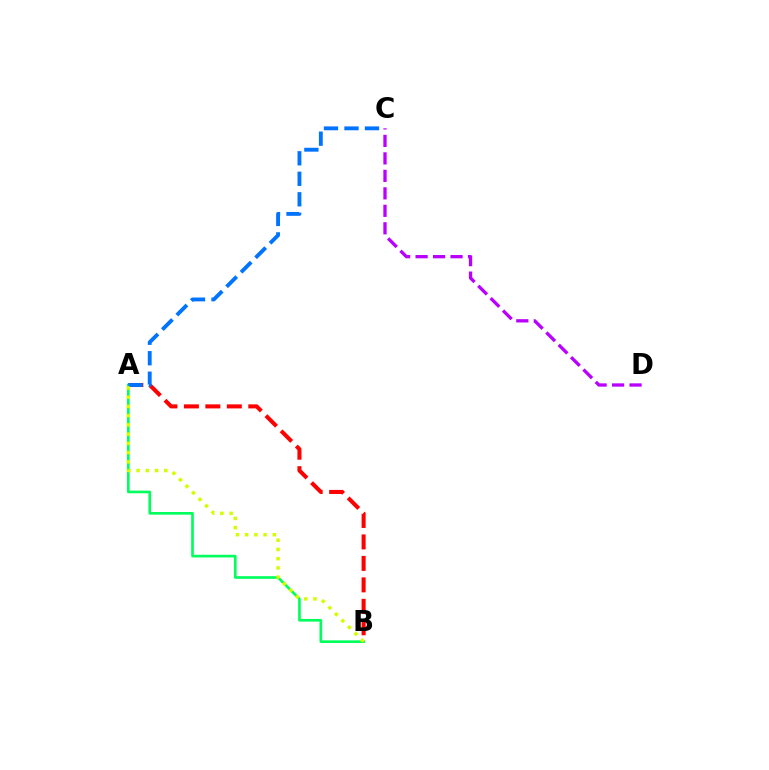{('A', 'B'): [{'color': '#ff0000', 'line_style': 'dashed', 'thickness': 2.92}, {'color': '#00ff5c', 'line_style': 'solid', 'thickness': 1.92}, {'color': '#d1ff00', 'line_style': 'dotted', 'thickness': 2.51}], ('C', 'D'): [{'color': '#b900ff', 'line_style': 'dashed', 'thickness': 2.37}], ('A', 'C'): [{'color': '#0074ff', 'line_style': 'dashed', 'thickness': 2.79}]}